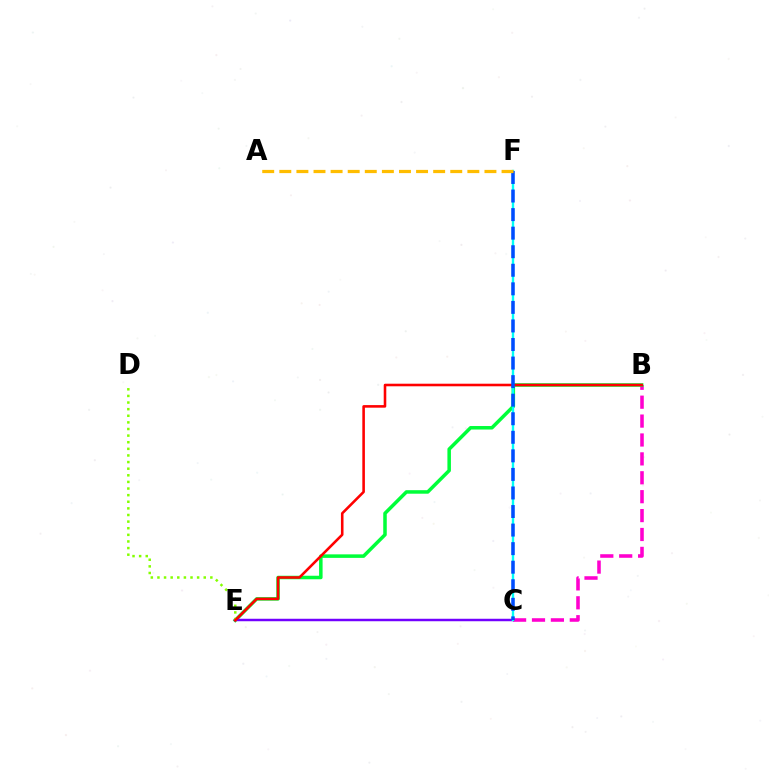{('B', 'C'): [{'color': '#ff00cf', 'line_style': 'dashed', 'thickness': 2.57}], ('B', 'E'): [{'color': '#00ff39', 'line_style': 'solid', 'thickness': 2.53}, {'color': '#ff0000', 'line_style': 'solid', 'thickness': 1.86}], ('C', 'E'): [{'color': '#7200ff', 'line_style': 'solid', 'thickness': 1.78}], ('C', 'F'): [{'color': '#00fff6', 'line_style': 'solid', 'thickness': 1.71}, {'color': '#004bff', 'line_style': 'dashed', 'thickness': 2.52}], ('D', 'E'): [{'color': '#84ff00', 'line_style': 'dotted', 'thickness': 1.8}], ('A', 'F'): [{'color': '#ffbd00', 'line_style': 'dashed', 'thickness': 2.32}]}